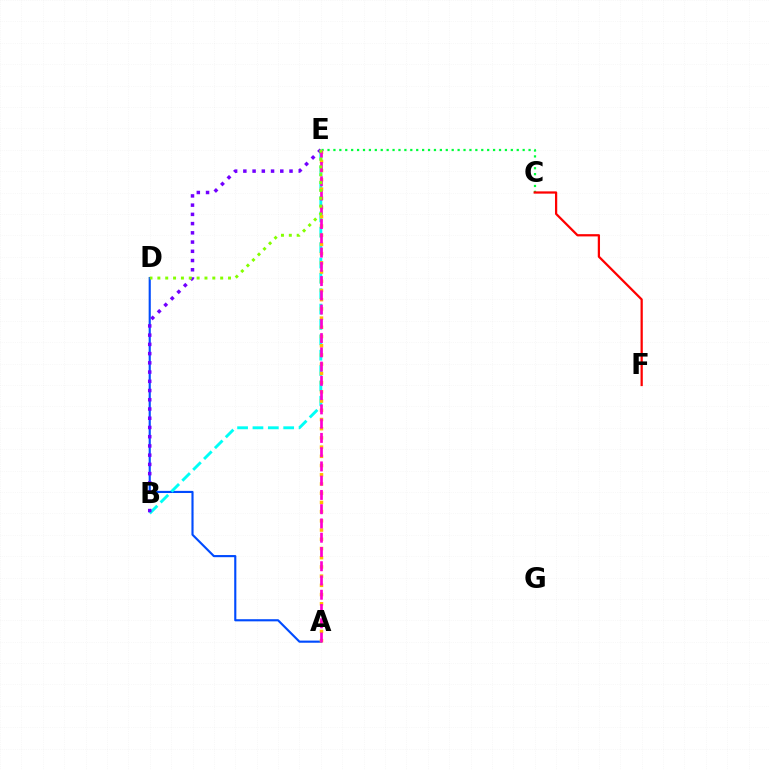{('A', 'D'): [{'color': '#004bff', 'line_style': 'solid', 'thickness': 1.54}], ('C', 'E'): [{'color': '#00ff39', 'line_style': 'dotted', 'thickness': 1.61}], ('C', 'F'): [{'color': '#ff0000', 'line_style': 'solid', 'thickness': 1.62}], ('B', 'E'): [{'color': '#00fff6', 'line_style': 'dashed', 'thickness': 2.09}, {'color': '#7200ff', 'line_style': 'dotted', 'thickness': 2.51}], ('A', 'E'): [{'color': '#ffbd00', 'line_style': 'dotted', 'thickness': 2.5}, {'color': '#ff00cf', 'line_style': 'dashed', 'thickness': 1.94}], ('D', 'E'): [{'color': '#84ff00', 'line_style': 'dotted', 'thickness': 2.13}]}